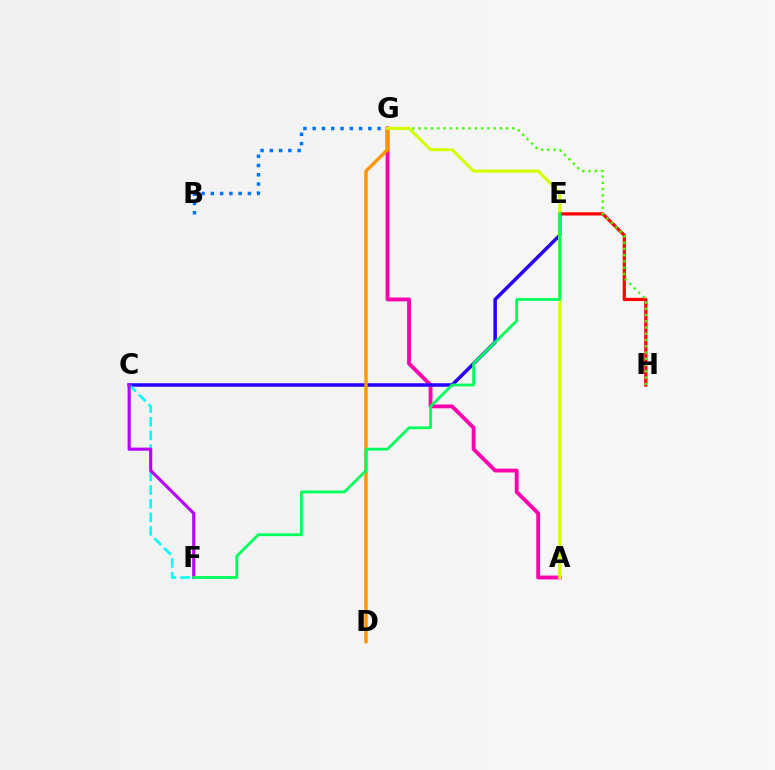{('A', 'G'): [{'color': '#ff00ac', 'line_style': 'solid', 'thickness': 2.76}, {'color': '#d1ff00', 'line_style': 'solid', 'thickness': 2.2}], ('E', 'H'): [{'color': '#ff0000', 'line_style': 'solid', 'thickness': 2.32}], ('C', 'E'): [{'color': '#2500ff', 'line_style': 'solid', 'thickness': 2.52}], ('G', 'H'): [{'color': '#3dff00', 'line_style': 'dotted', 'thickness': 1.7}], ('C', 'F'): [{'color': '#00fff6', 'line_style': 'dashed', 'thickness': 1.85}, {'color': '#b900ff', 'line_style': 'solid', 'thickness': 2.25}], ('D', 'G'): [{'color': '#ff9400', 'line_style': 'solid', 'thickness': 2.46}], ('B', 'G'): [{'color': '#0074ff', 'line_style': 'dotted', 'thickness': 2.52}], ('E', 'F'): [{'color': '#00ff5c', 'line_style': 'solid', 'thickness': 2.01}]}